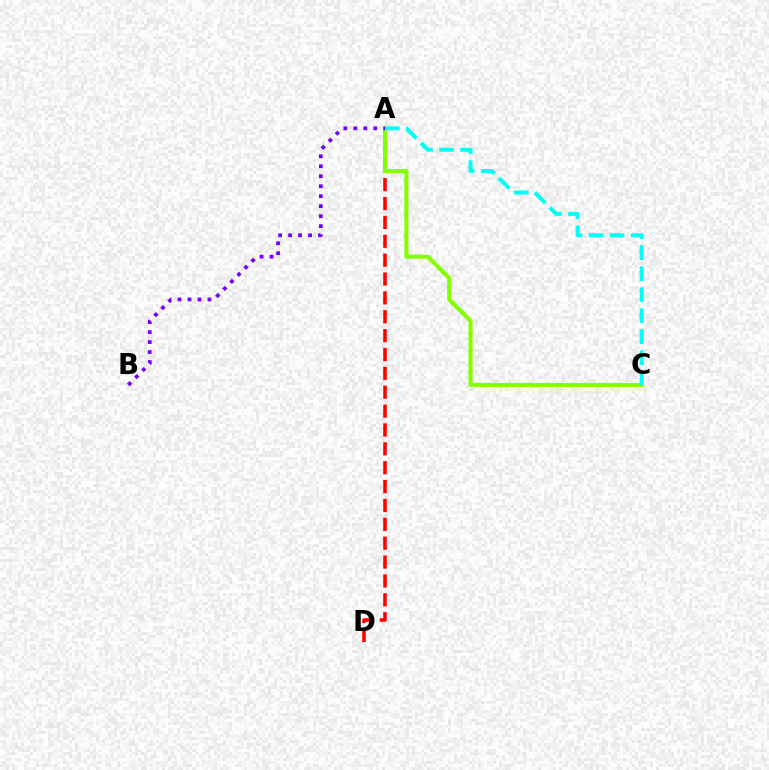{('A', 'D'): [{'color': '#ff0000', 'line_style': 'dashed', 'thickness': 2.56}], ('A', 'C'): [{'color': '#84ff00', 'line_style': 'solid', 'thickness': 2.93}, {'color': '#00fff6', 'line_style': 'dashed', 'thickness': 2.85}], ('A', 'B'): [{'color': '#7200ff', 'line_style': 'dotted', 'thickness': 2.71}]}